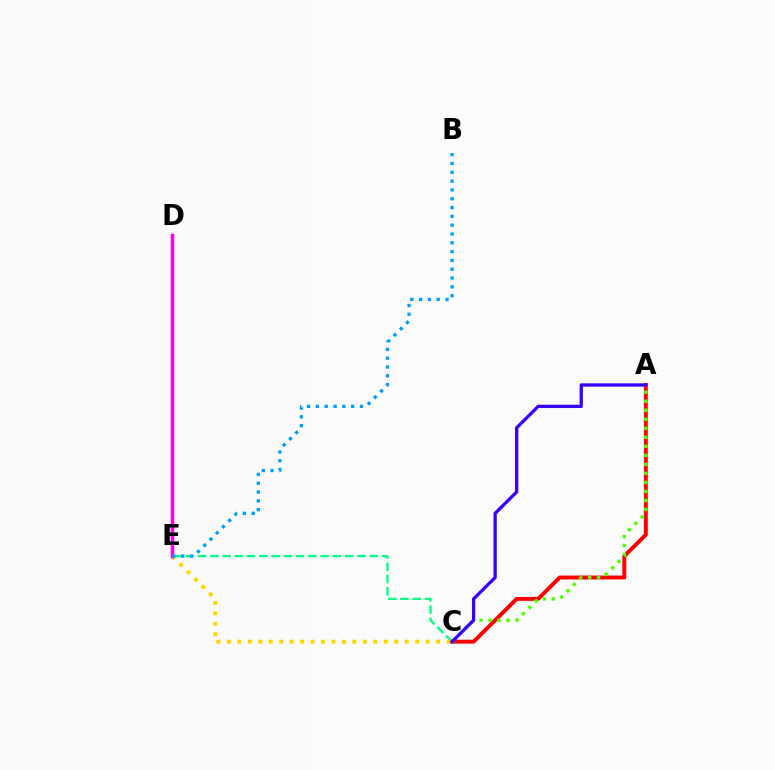{('C', 'E'): [{'color': '#00ff86', 'line_style': 'dashed', 'thickness': 1.67}, {'color': '#ffd500', 'line_style': 'dotted', 'thickness': 2.84}], ('A', 'C'): [{'color': '#ff0000', 'line_style': 'solid', 'thickness': 2.83}, {'color': '#4fff00', 'line_style': 'dotted', 'thickness': 2.45}, {'color': '#3700ff', 'line_style': 'solid', 'thickness': 2.37}], ('D', 'E'): [{'color': '#ff00ed', 'line_style': 'solid', 'thickness': 2.51}], ('B', 'E'): [{'color': '#009eff', 'line_style': 'dotted', 'thickness': 2.39}]}